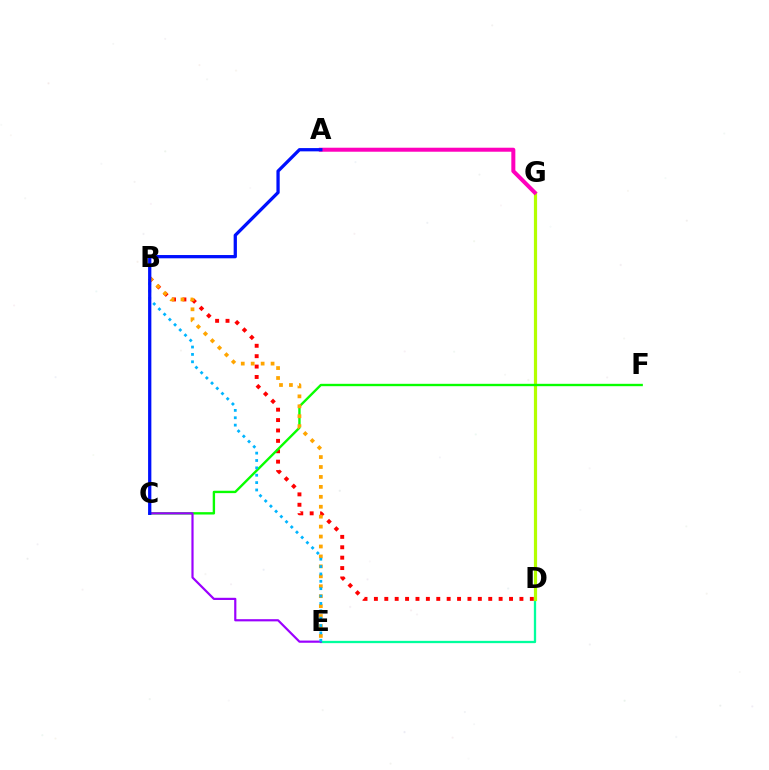{('D', 'E'): [{'color': '#00ff9d', 'line_style': 'solid', 'thickness': 1.65}], ('D', 'G'): [{'color': '#b3ff00', 'line_style': 'solid', 'thickness': 2.3}], ('B', 'D'): [{'color': '#ff0000', 'line_style': 'dotted', 'thickness': 2.82}], ('C', 'F'): [{'color': '#08ff00', 'line_style': 'solid', 'thickness': 1.71}], ('A', 'G'): [{'color': '#ff00bd', 'line_style': 'solid', 'thickness': 2.88}], ('B', 'E'): [{'color': '#ffa500', 'line_style': 'dotted', 'thickness': 2.7}, {'color': '#00b5ff', 'line_style': 'dotted', 'thickness': 2.0}], ('C', 'E'): [{'color': '#9b00ff', 'line_style': 'solid', 'thickness': 1.58}], ('A', 'C'): [{'color': '#0010ff', 'line_style': 'solid', 'thickness': 2.35}]}